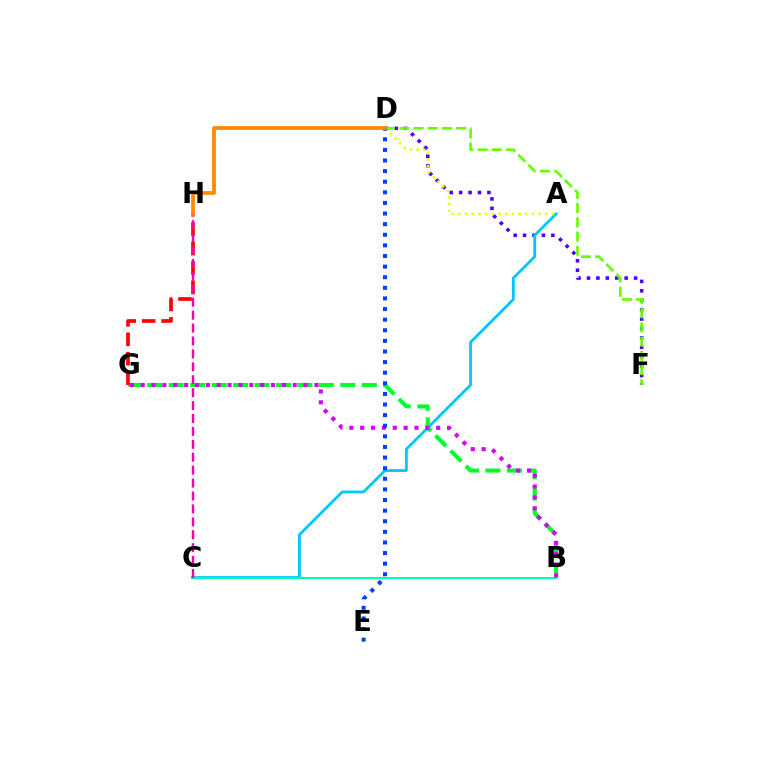{('D', 'F'): [{'color': '#4f00ff', 'line_style': 'dotted', 'thickness': 2.56}, {'color': '#66ff00', 'line_style': 'dashed', 'thickness': 1.94}], ('A', 'C'): [{'color': '#00c7ff', 'line_style': 'solid', 'thickness': 2.02}], ('B', 'G'): [{'color': '#00ff27', 'line_style': 'dashed', 'thickness': 2.91}, {'color': '#d600ff', 'line_style': 'dotted', 'thickness': 2.95}], ('G', 'H'): [{'color': '#ff0000', 'line_style': 'dashed', 'thickness': 2.64}], ('A', 'D'): [{'color': '#eeff00', 'line_style': 'dotted', 'thickness': 1.81}], ('B', 'C'): [{'color': '#00ffaf', 'line_style': 'solid', 'thickness': 1.51}], ('C', 'H'): [{'color': '#ff00a0', 'line_style': 'dashed', 'thickness': 1.75}], ('D', 'E'): [{'color': '#003fff', 'line_style': 'dotted', 'thickness': 2.88}], ('D', 'H'): [{'color': '#ff8800', 'line_style': 'solid', 'thickness': 2.68}]}